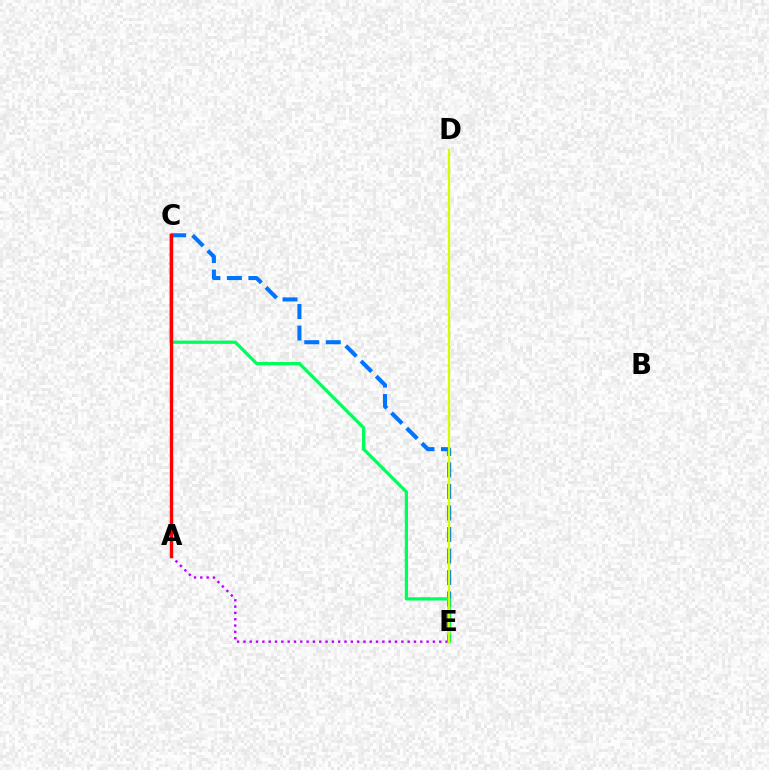{('A', 'E'): [{'color': '#b900ff', 'line_style': 'dotted', 'thickness': 1.72}], ('C', 'E'): [{'color': '#0074ff', 'line_style': 'dashed', 'thickness': 2.92}, {'color': '#00ff5c', 'line_style': 'solid', 'thickness': 2.35}], ('D', 'E'): [{'color': '#d1ff00', 'line_style': 'solid', 'thickness': 1.64}], ('A', 'C'): [{'color': '#ff0000', 'line_style': 'solid', 'thickness': 2.44}]}